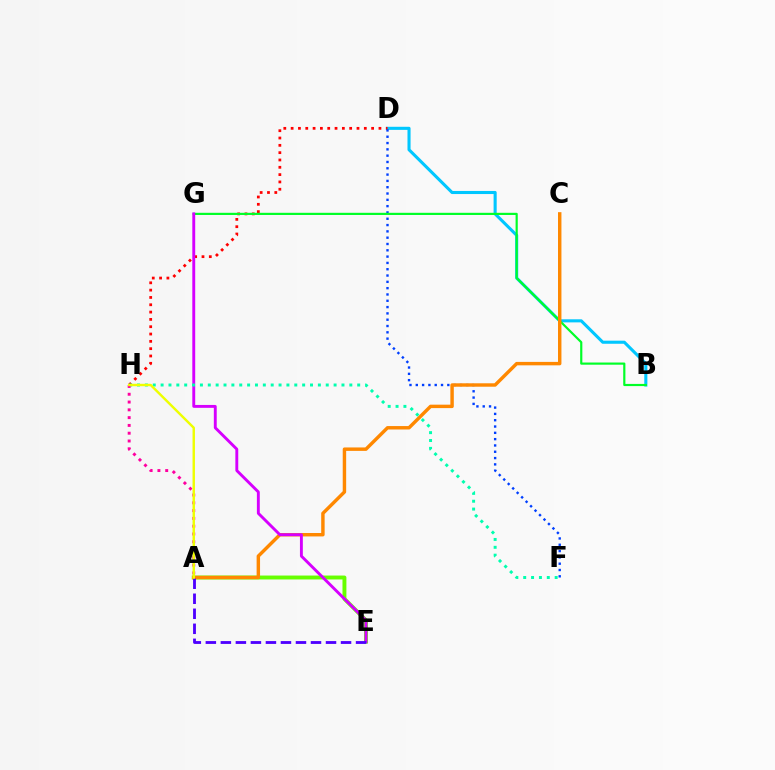{('B', 'D'): [{'color': '#00c7ff', 'line_style': 'solid', 'thickness': 2.22}], ('D', 'H'): [{'color': '#ff0000', 'line_style': 'dotted', 'thickness': 1.99}], ('D', 'F'): [{'color': '#003fff', 'line_style': 'dotted', 'thickness': 1.71}], ('B', 'G'): [{'color': '#00ff27', 'line_style': 'solid', 'thickness': 1.57}], ('A', 'E'): [{'color': '#66ff00', 'line_style': 'solid', 'thickness': 2.82}, {'color': '#4f00ff', 'line_style': 'dashed', 'thickness': 2.04}], ('A', 'C'): [{'color': '#ff8800', 'line_style': 'solid', 'thickness': 2.47}], ('E', 'G'): [{'color': '#d600ff', 'line_style': 'solid', 'thickness': 2.08}], ('F', 'H'): [{'color': '#00ffaf', 'line_style': 'dotted', 'thickness': 2.14}], ('A', 'H'): [{'color': '#ff00a0', 'line_style': 'dotted', 'thickness': 2.12}, {'color': '#eeff00', 'line_style': 'solid', 'thickness': 1.74}]}